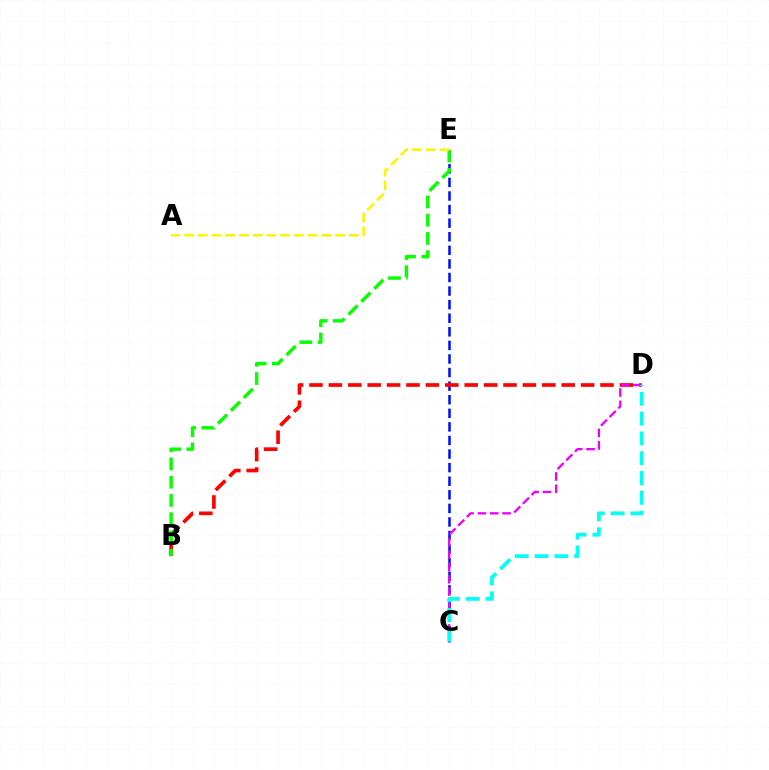{('C', 'E'): [{'color': '#0010ff', 'line_style': 'dashed', 'thickness': 1.85}], ('B', 'D'): [{'color': '#ff0000', 'line_style': 'dashed', 'thickness': 2.64}], ('B', 'E'): [{'color': '#08ff00', 'line_style': 'dashed', 'thickness': 2.48}], ('A', 'E'): [{'color': '#fcf500', 'line_style': 'dashed', 'thickness': 1.87}], ('C', 'D'): [{'color': '#ee00ff', 'line_style': 'dashed', 'thickness': 1.67}, {'color': '#00fff6', 'line_style': 'dashed', 'thickness': 2.69}]}